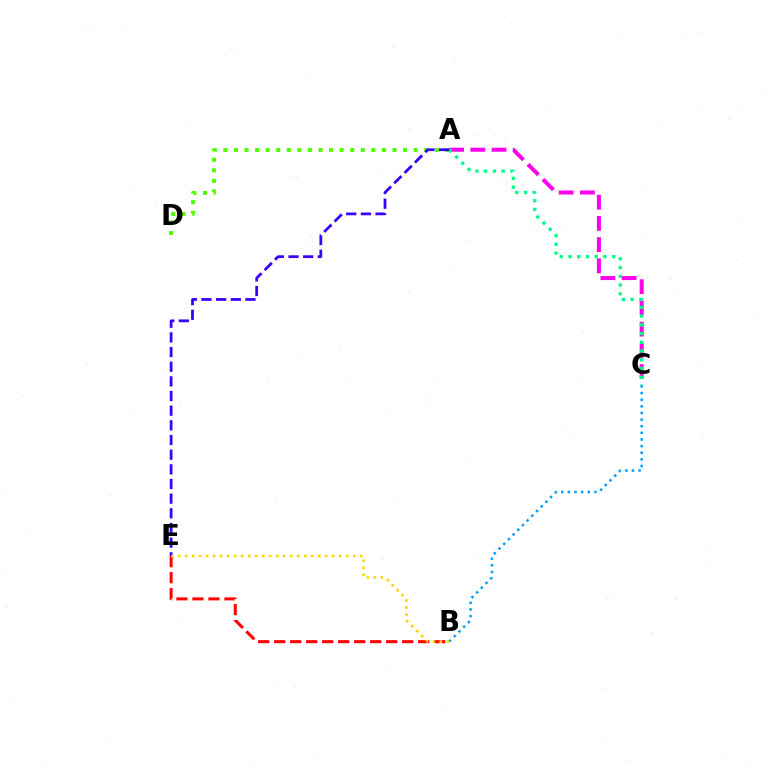{('A', 'C'): [{'color': '#ff00ed', 'line_style': 'dashed', 'thickness': 2.88}, {'color': '#00ff86', 'line_style': 'dotted', 'thickness': 2.37}], ('A', 'D'): [{'color': '#4fff00', 'line_style': 'dotted', 'thickness': 2.87}], ('B', 'C'): [{'color': '#009eff', 'line_style': 'dotted', 'thickness': 1.8}], ('B', 'E'): [{'color': '#ff0000', 'line_style': 'dashed', 'thickness': 2.17}, {'color': '#ffd500', 'line_style': 'dotted', 'thickness': 1.9}], ('A', 'E'): [{'color': '#3700ff', 'line_style': 'dashed', 'thickness': 1.99}]}